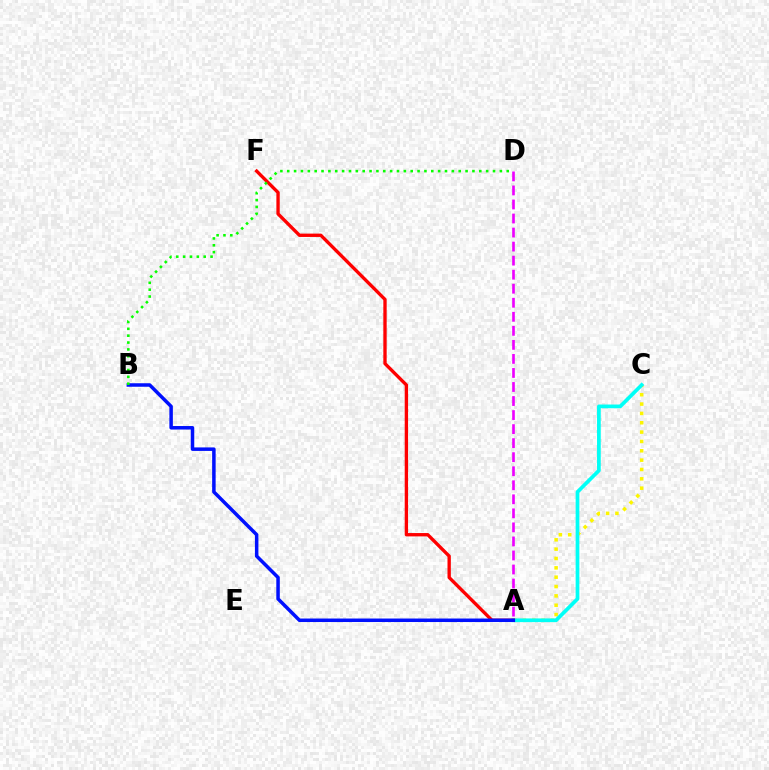{('A', 'C'): [{'color': '#fcf500', 'line_style': 'dotted', 'thickness': 2.54}, {'color': '#00fff6', 'line_style': 'solid', 'thickness': 2.68}], ('A', 'F'): [{'color': '#ff0000', 'line_style': 'solid', 'thickness': 2.41}], ('A', 'B'): [{'color': '#0010ff', 'line_style': 'solid', 'thickness': 2.53}], ('B', 'D'): [{'color': '#08ff00', 'line_style': 'dotted', 'thickness': 1.86}], ('A', 'D'): [{'color': '#ee00ff', 'line_style': 'dashed', 'thickness': 1.91}]}